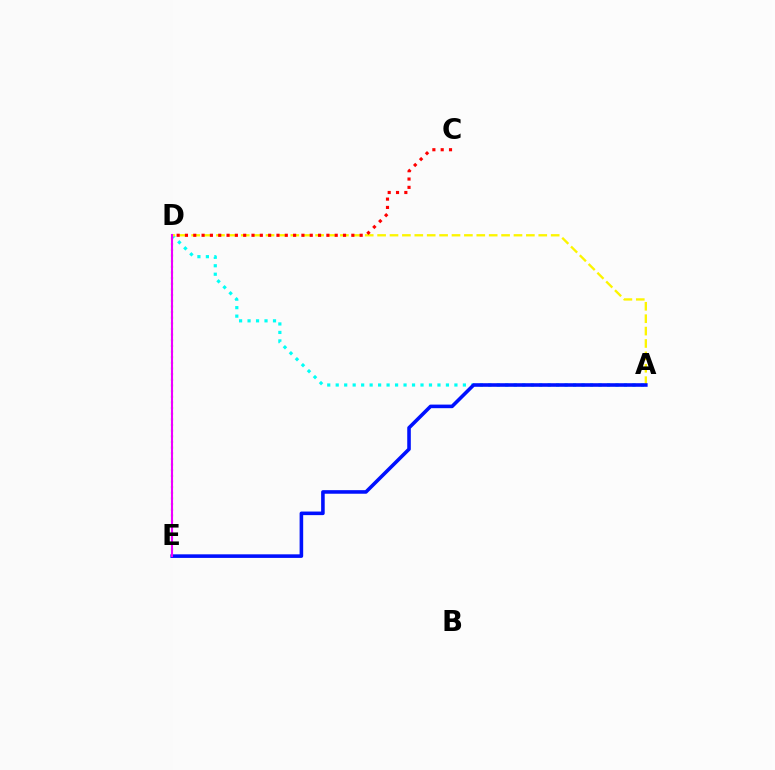{('A', 'D'): [{'color': '#00fff6', 'line_style': 'dotted', 'thickness': 2.3}, {'color': '#fcf500', 'line_style': 'dashed', 'thickness': 1.68}], ('A', 'E'): [{'color': '#0010ff', 'line_style': 'solid', 'thickness': 2.58}], ('C', 'D'): [{'color': '#ff0000', 'line_style': 'dotted', 'thickness': 2.26}], ('D', 'E'): [{'color': '#08ff00', 'line_style': 'dotted', 'thickness': 1.53}, {'color': '#ee00ff', 'line_style': 'solid', 'thickness': 1.51}]}